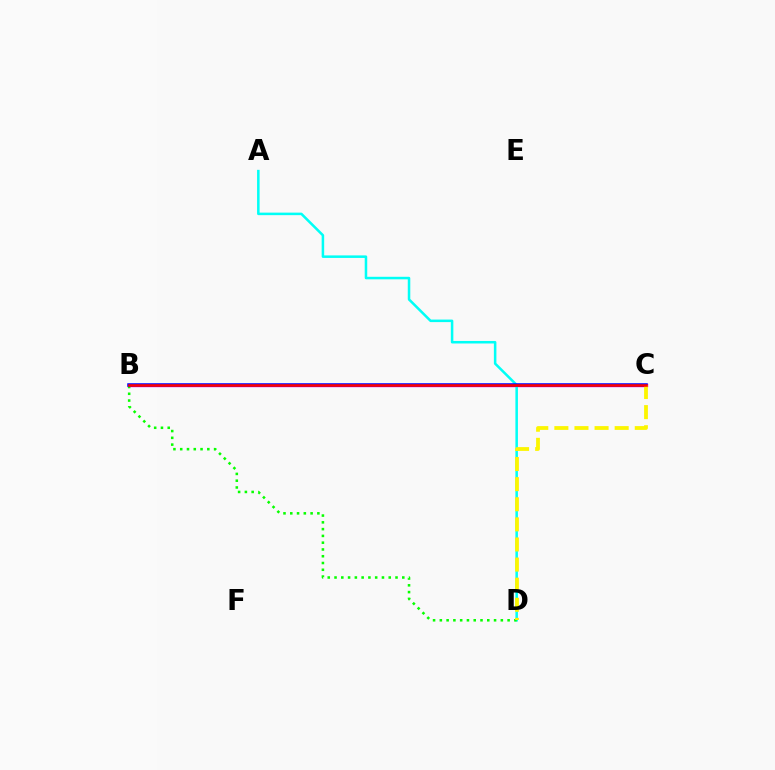{('B', 'C'): [{'color': '#ee00ff', 'line_style': 'solid', 'thickness': 2.47}, {'color': '#0010ff', 'line_style': 'solid', 'thickness': 2.53}, {'color': '#ff0000', 'line_style': 'solid', 'thickness': 1.86}], ('A', 'D'): [{'color': '#00fff6', 'line_style': 'solid', 'thickness': 1.82}], ('B', 'D'): [{'color': '#08ff00', 'line_style': 'dotted', 'thickness': 1.84}], ('C', 'D'): [{'color': '#fcf500', 'line_style': 'dashed', 'thickness': 2.73}]}